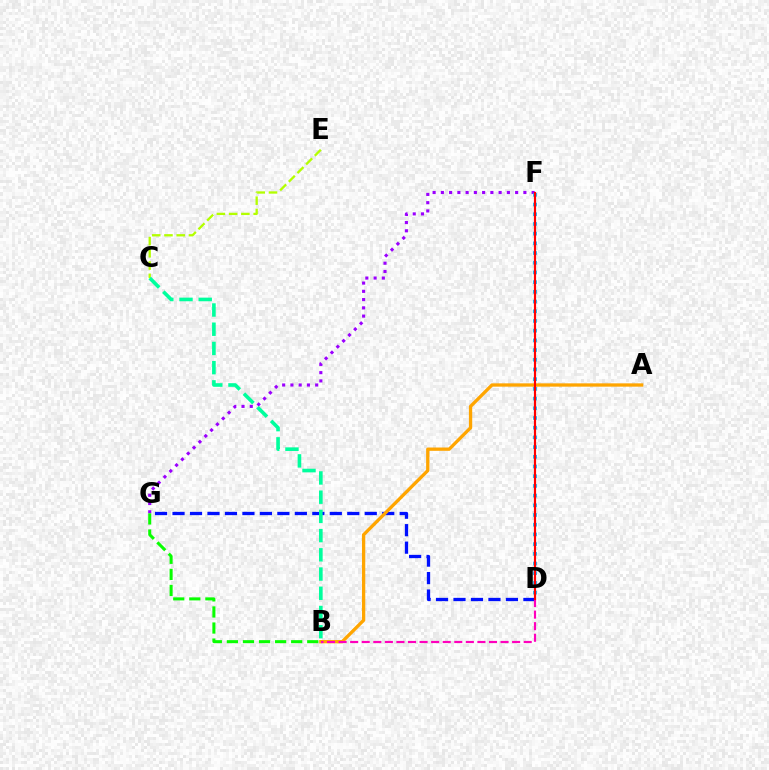{('D', 'G'): [{'color': '#0010ff', 'line_style': 'dashed', 'thickness': 2.37}], ('A', 'B'): [{'color': '#ffa500', 'line_style': 'solid', 'thickness': 2.38}], ('F', 'G'): [{'color': '#9b00ff', 'line_style': 'dotted', 'thickness': 2.24}], ('B', 'D'): [{'color': '#ff00bd', 'line_style': 'dashed', 'thickness': 1.57}], ('C', 'E'): [{'color': '#b3ff00', 'line_style': 'dashed', 'thickness': 1.66}], ('B', 'C'): [{'color': '#00ff9d', 'line_style': 'dashed', 'thickness': 2.61}], ('B', 'G'): [{'color': '#08ff00', 'line_style': 'dashed', 'thickness': 2.18}], ('D', 'F'): [{'color': '#00b5ff', 'line_style': 'dotted', 'thickness': 2.64}, {'color': '#ff0000', 'line_style': 'solid', 'thickness': 1.56}]}